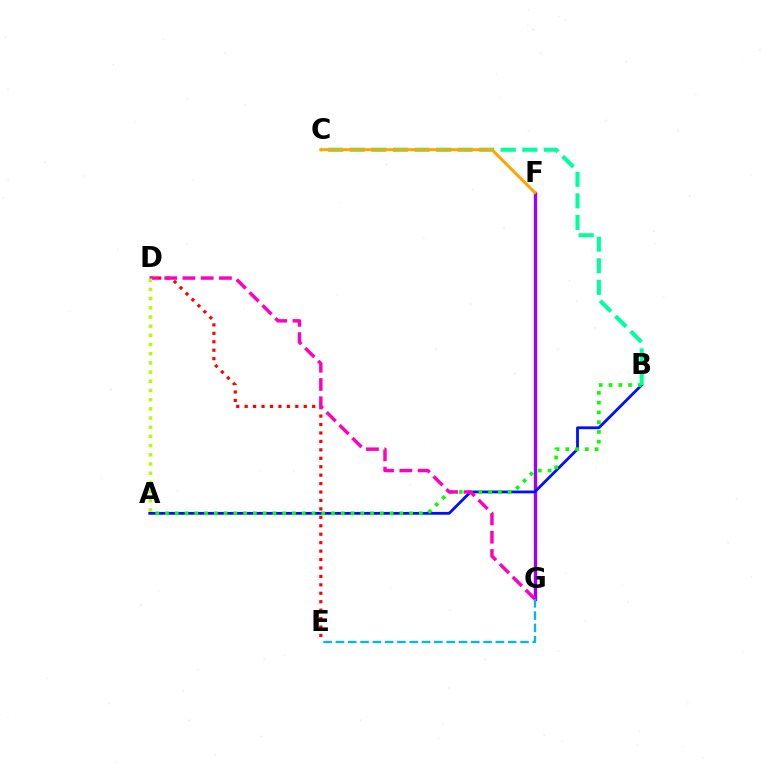{('F', 'G'): [{'color': '#9b00ff', 'line_style': 'solid', 'thickness': 2.41}], ('A', 'B'): [{'color': '#0010ff', 'line_style': 'solid', 'thickness': 2.02}, {'color': '#08ff00', 'line_style': 'dotted', 'thickness': 2.65}], ('D', 'E'): [{'color': '#ff0000', 'line_style': 'dotted', 'thickness': 2.29}], ('B', 'C'): [{'color': '#00ff9d', 'line_style': 'dashed', 'thickness': 2.93}], ('D', 'G'): [{'color': '#ff00bd', 'line_style': 'dashed', 'thickness': 2.48}], ('C', 'F'): [{'color': '#ffa500', 'line_style': 'solid', 'thickness': 2.19}], ('E', 'G'): [{'color': '#00b5ff', 'line_style': 'dashed', 'thickness': 1.67}], ('A', 'D'): [{'color': '#b3ff00', 'line_style': 'dotted', 'thickness': 2.5}]}